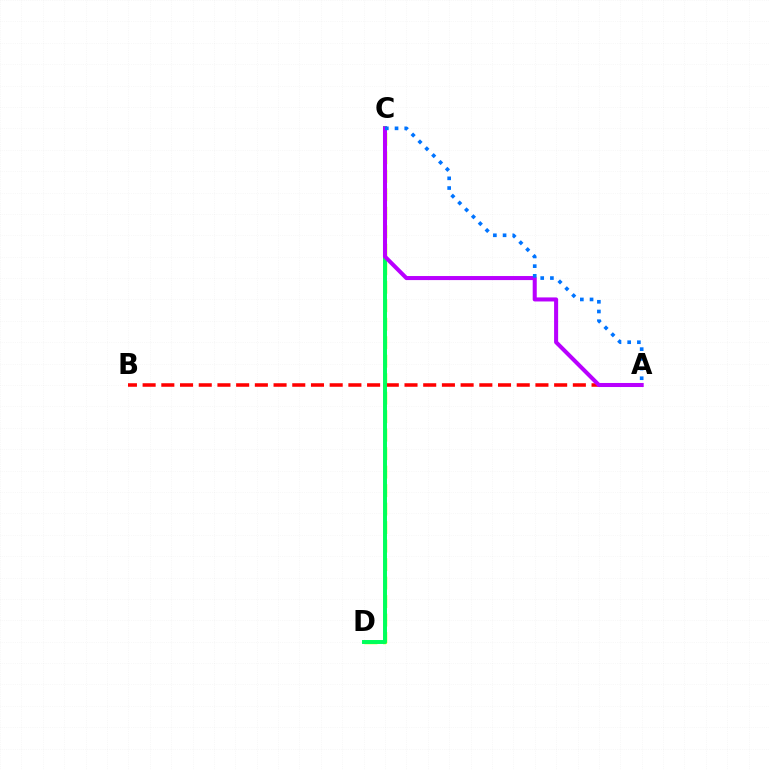{('C', 'D'): [{'color': '#d1ff00', 'line_style': 'dashed', 'thickness': 2.51}, {'color': '#00ff5c', 'line_style': 'solid', 'thickness': 2.85}], ('A', 'B'): [{'color': '#ff0000', 'line_style': 'dashed', 'thickness': 2.54}], ('A', 'C'): [{'color': '#b900ff', 'line_style': 'solid', 'thickness': 2.92}, {'color': '#0074ff', 'line_style': 'dotted', 'thickness': 2.64}]}